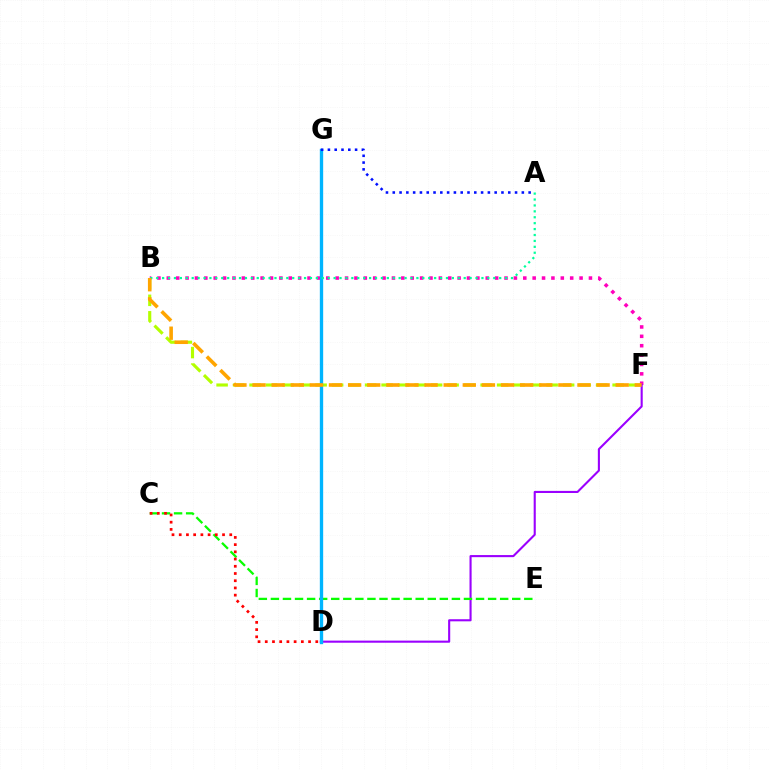{('B', 'F'): [{'color': '#ff00bd', 'line_style': 'dotted', 'thickness': 2.55}, {'color': '#b3ff00', 'line_style': 'dashed', 'thickness': 2.24}, {'color': '#ffa500', 'line_style': 'dashed', 'thickness': 2.6}], ('D', 'F'): [{'color': '#9b00ff', 'line_style': 'solid', 'thickness': 1.51}], ('C', 'E'): [{'color': '#08ff00', 'line_style': 'dashed', 'thickness': 1.64}], ('D', 'G'): [{'color': '#00b5ff', 'line_style': 'solid', 'thickness': 2.4}], ('C', 'D'): [{'color': '#ff0000', 'line_style': 'dotted', 'thickness': 1.96}], ('A', 'B'): [{'color': '#00ff9d', 'line_style': 'dotted', 'thickness': 1.61}], ('A', 'G'): [{'color': '#0010ff', 'line_style': 'dotted', 'thickness': 1.85}]}